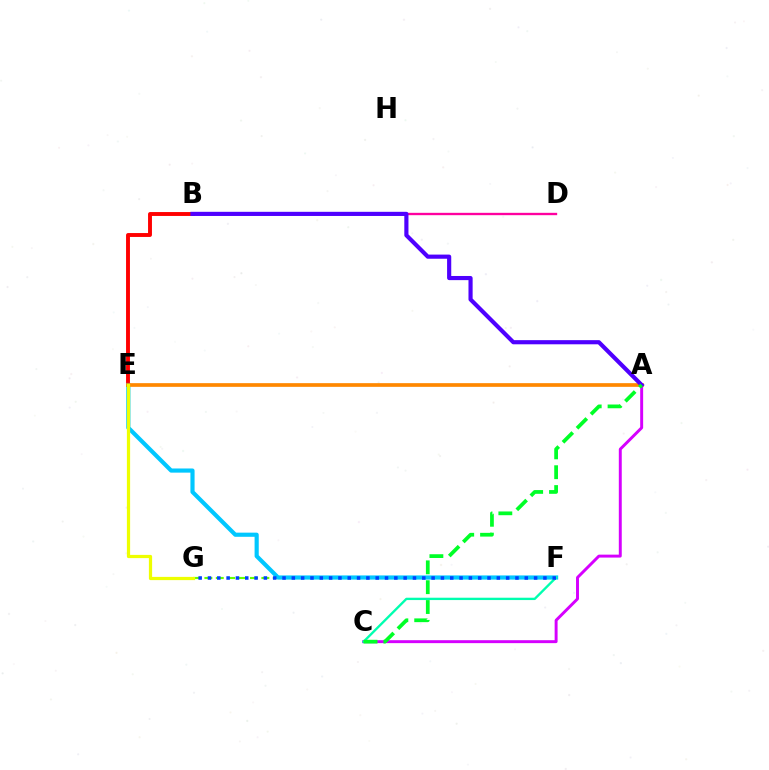{('B', 'E'): [{'color': '#ff0000', 'line_style': 'solid', 'thickness': 2.81}], ('F', 'G'): [{'color': '#66ff00', 'line_style': 'dashed', 'thickness': 1.55}, {'color': '#003fff', 'line_style': 'dotted', 'thickness': 2.53}], ('E', 'F'): [{'color': '#00c7ff', 'line_style': 'solid', 'thickness': 2.99}], ('A', 'C'): [{'color': '#d600ff', 'line_style': 'solid', 'thickness': 2.12}, {'color': '#00ff27', 'line_style': 'dashed', 'thickness': 2.7}], ('C', 'F'): [{'color': '#00ffaf', 'line_style': 'solid', 'thickness': 1.69}], ('A', 'E'): [{'color': '#ff8800', 'line_style': 'solid', 'thickness': 2.65}], ('E', 'G'): [{'color': '#eeff00', 'line_style': 'solid', 'thickness': 2.33}], ('B', 'D'): [{'color': '#ff00a0', 'line_style': 'solid', 'thickness': 1.69}], ('A', 'B'): [{'color': '#4f00ff', 'line_style': 'solid', 'thickness': 2.99}]}